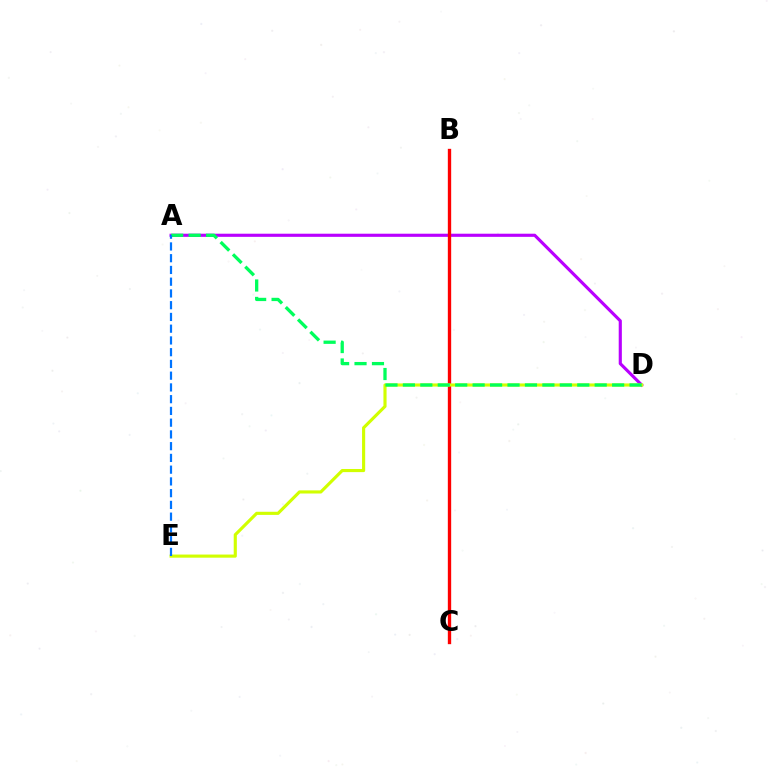{('A', 'D'): [{'color': '#b900ff', 'line_style': 'solid', 'thickness': 2.26}, {'color': '#00ff5c', 'line_style': 'dashed', 'thickness': 2.37}], ('B', 'C'): [{'color': '#ff0000', 'line_style': 'solid', 'thickness': 2.41}], ('D', 'E'): [{'color': '#d1ff00', 'line_style': 'solid', 'thickness': 2.25}], ('A', 'E'): [{'color': '#0074ff', 'line_style': 'dashed', 'thickness': 1.6}]}